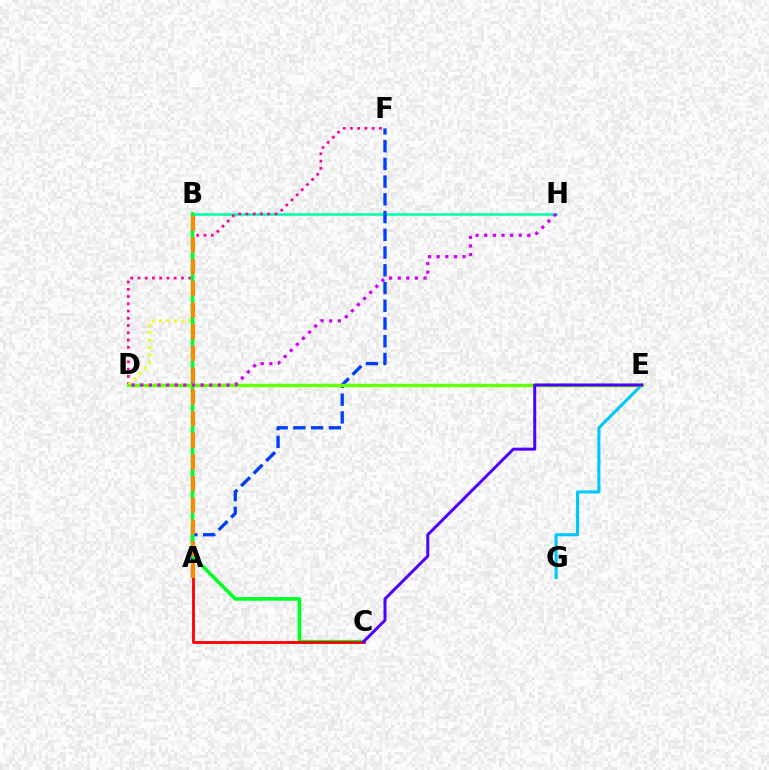{('B', 'H'): [{'color': '#00ffaf', 'line_style': 'solid', 'thickness': 1.87}], ('D', 'F'): [{'color': '#ff00a0', 'line_style': 'dotted', 'thickness': 1.97}], ('B', 'D'): [{'color': '#eeff00', 'line_style': 'dotted', 'thickness': 2.03}], ('E', 'G'): [{'color': '#00c7ff', 'line_style': 'solid', 'thickness': 2.22}], ('A', 'F'): [{'color': '#003fff', 'line_style': 'dashed', 'thickness': 2.41}], ('B', 'C'): [{'color': '#00ff27', 'line_style': 'solid', 'thickness': 2.61}], ('D', 'E'): [{'color': '#66ff00', 'line_style': 'solid', 'thickness': 2.46}], ('A', 'C'): [{'color': '#ff0000', 'line_style': 'solid', 'thickness': 2.03}], ('C', 'E'): [{'color': '#4f00ff', 'line_style': 'solid', 'thickness': 2.15}], ('D', 'H'): [{'color': '#d600ff', 'line_style': 'dotted', 'thickness': 2.34}], ('A', 'B'): [{'color': '#ff8800', 'line_style': 'dashed', 'thickness': 2.95}]}